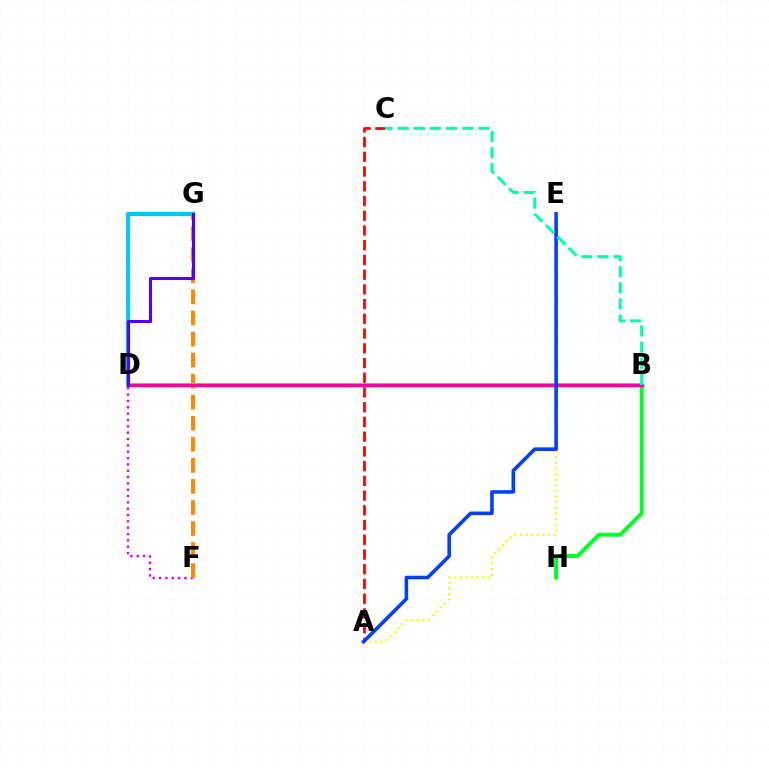{('D', 'G'): [{'color': '#00c7ff', 'line_style': 'solid', 'thickness': 3.0}, {'color': '#4f00ff', 'line_style': 'solid', 'thickness': 2.21}], ('A', 'C'): [{'color': '#ff0000', 'line_style': 'dashed', 'thickness': 2.0}], ('D', 'F'): [{'color': '#d600ff', 'line_style': 'dotted', 'thickness': 1.72}], ('B', 'H'): [{'color': '#00ff27', 'line_style': 'solid', 'thickness': 2.84}], ('F', 'G'): [{'color': '#ff8800', 'line_style': 'dashed', 'thickness': 2.86}], ('B', 'D'): [{'color': '#66ff00', 'line_style': 'solid', 'thickness': 2.92}, {'color': '#ff00a0', 'line_style': 'solid', 'thickness': 2.47}], ('A', 'E'): [{'color': '#eeff00', 'line_style': 'dotted', 'thickness': 1.53}, {'color': '#003fff', 'line_style': 'solid', 'thickness': 2.57}], ('B', 'C'): [{'color': '#00ffaf', 'line_style': 'dashed', 'thickness': 2.19}]}